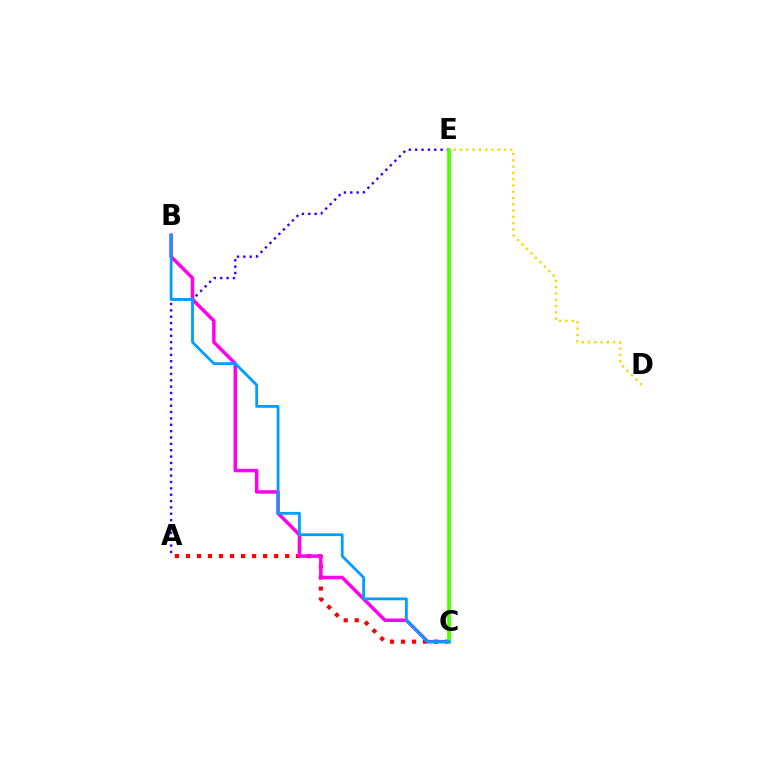{('D', 'E'): [{'color': '#ffd500', 'line_style': 'dotted', 'thickness': 1.71}], ('A', 'C'): [{'color': '#ff0000', 'line_style': 'dotted', 'thickness': 2.99}], ('A', 'E'): [{'color': '#3700ff', 'line_style': 'dotted', 'thickness': 1.73}], ('B', 'C'): [{'color': '#ff00ed', 'line_style': 'solid', 'thickness': 2.51}, {'color': '#009eff', 'line_style': 'solid', 'thickness': 2.01}], ('C', 'E'): [{'color': '#00ff86', 'line_style': 'dashed', 'thickness': 2.17}, {'color': '#4fff00', 'line_style': 'solid', 'thickness': 2.64}]}